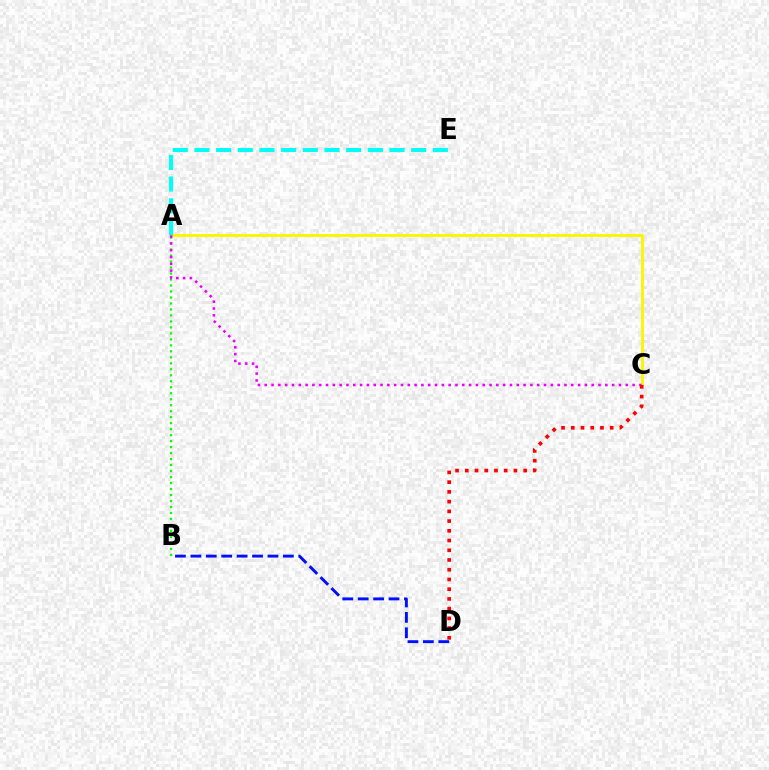{('A', 'C'): [{'color': '#fcf500', 'line_style': 'solid', 'thickness': 2.07}, {'color': '#ee00ff', 'line_style': 'dotted', 'thickness': 1.85}], ('A', 'E'): [{'color': '#00fff6', 'line_style': 'dashed', 'thickness': 2.94}], ('A', 'B'): [{'color': '#08ff00', 'line_style': 'dotted', 'thickness': 1.63}], ('B', 'D'): [{'color': '#0010ff', 'line_style': 'dashed', 'thickness': 2.09}], ('C', 'D'): [{'color': '#ff0000', 'line_style': 'dotted', 'thickness': 2.64}]}